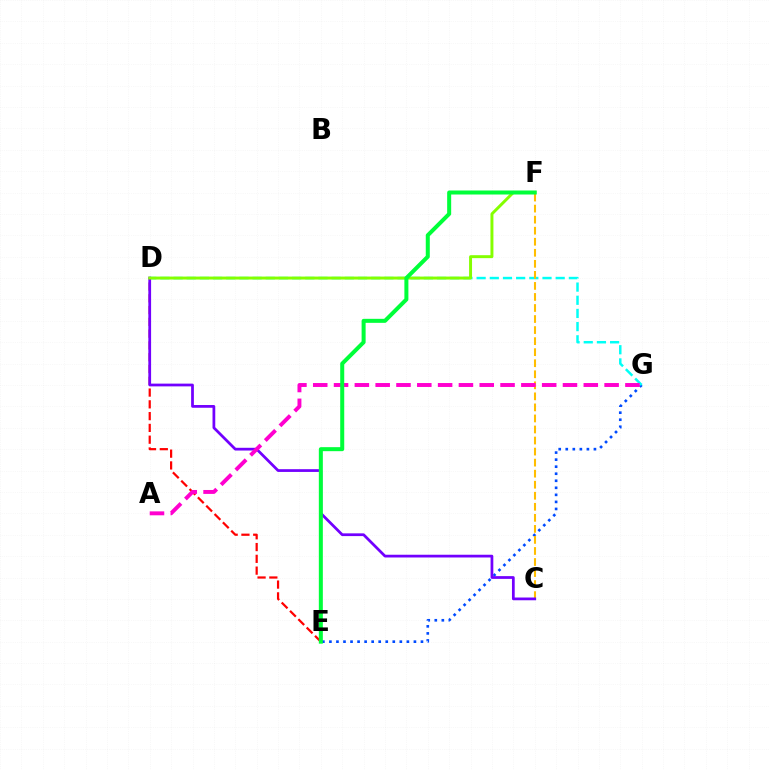{('E', 'G'): [{'color': '#004bff', 'line_style': 'dotted', 'thickness': 1.91}], ('D', 'G'): [{'color': '#00fff6', 'line_style': 'dashed', 'thickness': 1.79}], ('D', 'E'): [{'color': '#ff0000', 'line_style': 'dashed', 'thickness': 1.6}], ('C', 'F'): [{'color': '#ffbd00', 'line_style': 'dashed', 'thickness': 1.5}], ('C', 'D'): [{'color': '#7200ff', 'line_style': 'solid', 'thickness': 1.98}], ('A', 'G'): [{'color': '#ff00cf', 'line_style': 'dashed', 'thickness': 2.83}], ('D', 'F'): [{'color': '#84ff00', 'line_style': 'solid', 'thickness': 2.13}], ('E', 'F'): [{'color': '#00ff39', 'line_style': 'solid', 'thickness': 2.89}]}